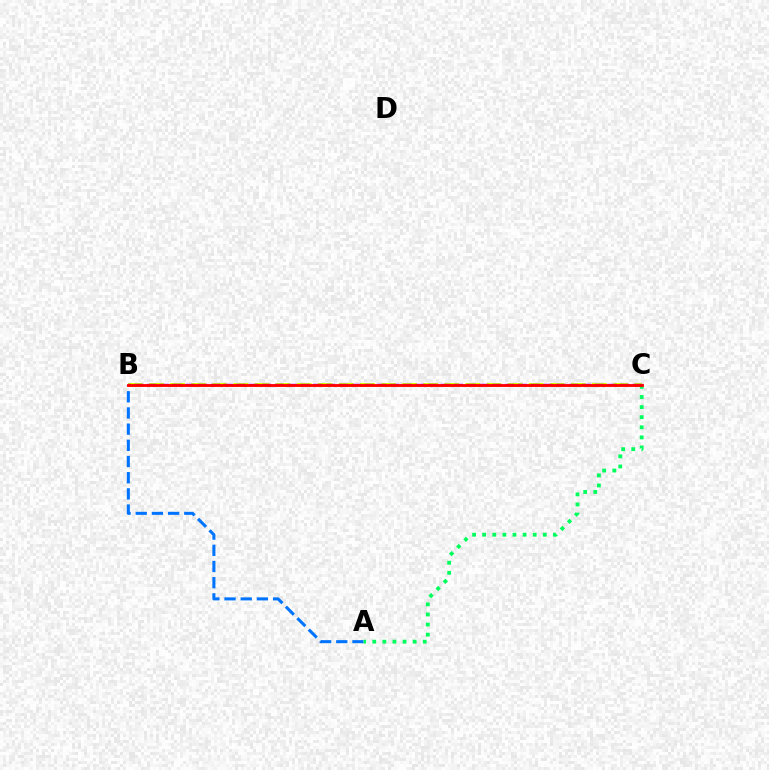{('A', 'B'): [{'color': '#0074ff', 'line_style': 'dashed', 'thickness': 2.2}], ('B', 'C'): [{'color': '#d1ff00', 'line_style': 'dashed', 'thickness': 2.87}, {'color': '#b900ff', 'line_style': 'dashed', 'thickness': 1.74}, {'color': '#ff0000', 'line_style': 'solid', 'thickness': 2.04}], ('A', 'C'): [{'color': '#00ff5c', 'line_style': 'dotted', 'thickness': 2.74}]}